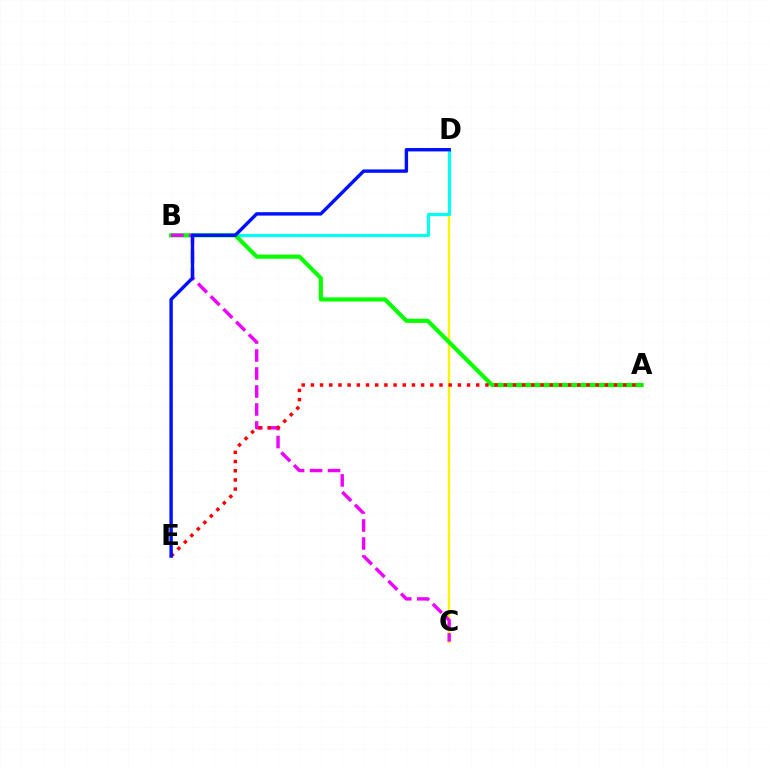{('C', 'D'): [{'color': '#fcf500', 'line_style': 'solid', 'thickness': 1.7}], ('B', 'D'): [{'color': '#00fff6', 'line_style': 'solid', 'thickness': 2.29}], ('A', 'B'): [{'color': '#08ff00', 'line_style': 'solid', 'thickness': 2.97}], ('B', 'C'): [{'color': '#ee00ff', 'line_style': 'dashed', 'thickness': 2.44}], ('A', 'E'): [{'color': '#ff0000', 'line_style': 'dotted', 'thickness': 2.5}], ('D', 'E'): [{'color': '#0010ff', 'line_style': 'solid', 'thickness': 2.44}]}